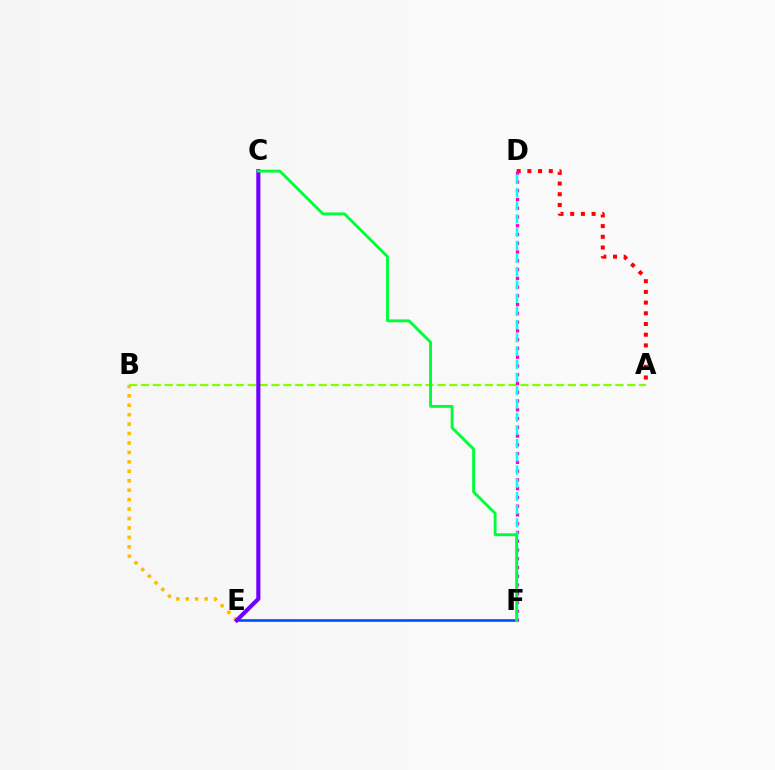{('E', 'F'): [{'color': '#004bff', 'line_style': 'solid', 'thickness': 1.87}], ('A', 'D'): [{'color': '#ff0000', 'line_style': 'dotted', 'thickness': 2.91}], ('B', 'E'): [{'color': '#ffbd00', 'line_style': 'dotted', 'thickness': 2.56}], ('A', 'B'): [{'color': '#84ff00', 'line_style': 'dashed', 'thickness': 1.61}], ('C', 'E'): [{'color': '#7200ff', 'line_style': 'solid', 'thickness': 2.97}], ('D', 'F'): [{'color': '#ff00cf', 'line_style': 'dotted', 'thickness': 2.38}, {'color': '#00fff6', 'line_style': 'dashed', 'thickness': 1.8}], ('C', 'F'): [{'color': '#00ff39', 'line_style': 'solid', 'thickness': 2.08}]}